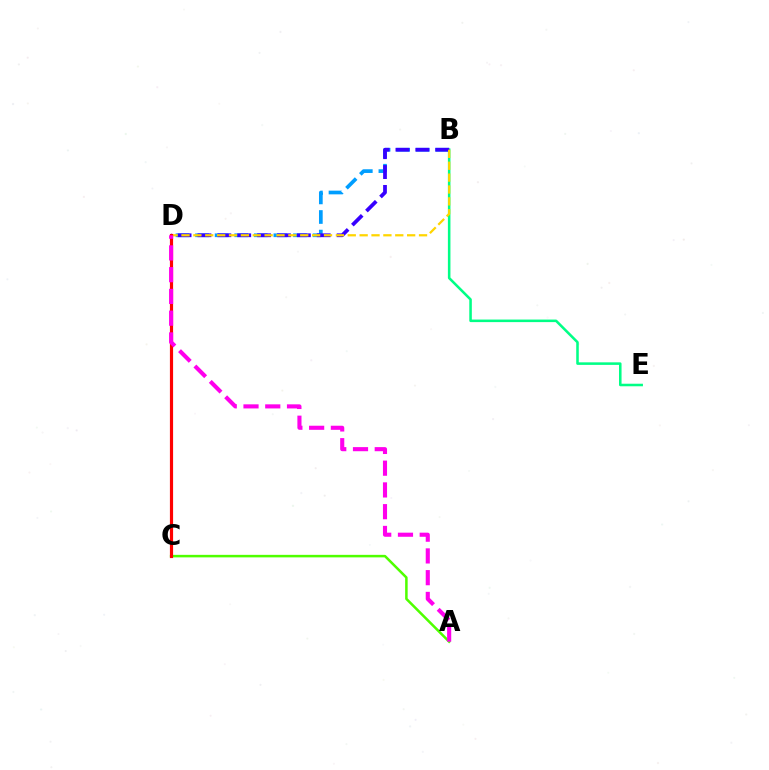{('B', 'D'): [{'color': '#009eff', 'line_style': 'dashed', 'thickness': 2.66}, {'color': '#3700ff', 'line_style': 'dashed', 'thickness': 2.7}, {'color': '#ffd500', 'line_style': 'dashed', 'thickness': 1.61}], ('B', 'E'): [{'color': '#00ff86', 'line_style': 'solid', 'thickness': 1.84}], ('A', 'C'): [{'color': '#4fff00', 'line_style': 'solid', 'thickness': 1.82}], ('C', 'D'): [{'color': '#ff0000', 'line_style': 'solid', 'thickness': 2.29}], ('A', 'D'): [{'color': '#ff00ed', 'line_style': 'dashed', 'thickness': 2.96}]}